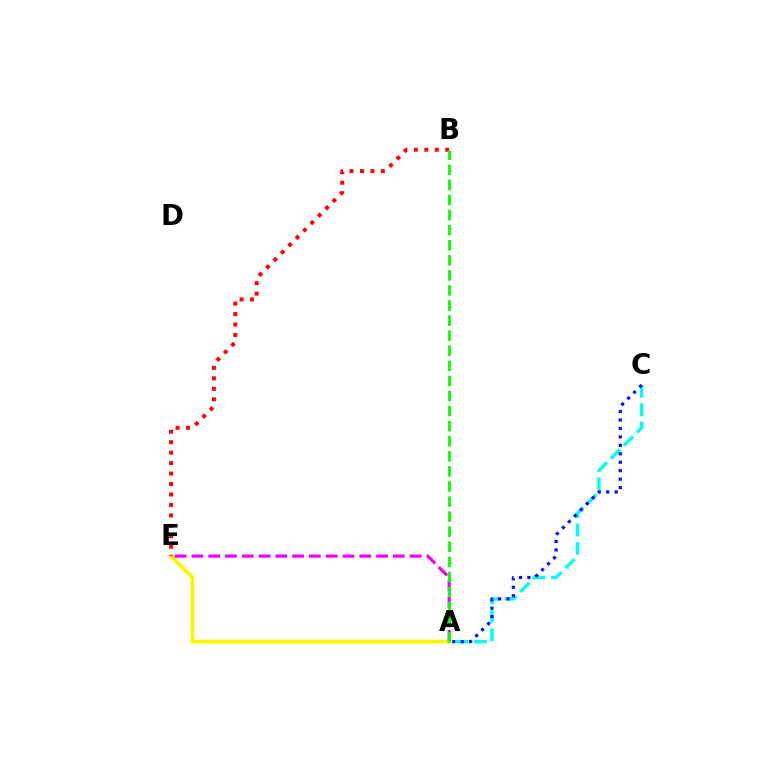{('A', 'C'): [{'color': '#00fff6', 'line_style': 'dashed', 'thickness': 2.49}, {'color': '#0010ff', 'line_style': 'dotted', 'thickness': 2.3}], ('A', 'E'): [{'color': '#fcf500', 'line_style': 'solid', 'thickness': 2.75}, {'color': '#ee00ff', 'line_style': 'dashed', 'thickness': 2.28}], ('B', 'E'): [{'color': '#ff0000', 'line_style': 'dotted', 'thickness': 2.84}], ('A', 'B'): [{'color': '#08ff00', 'line_style': 'dashed', 'thickness': 2.05}]}